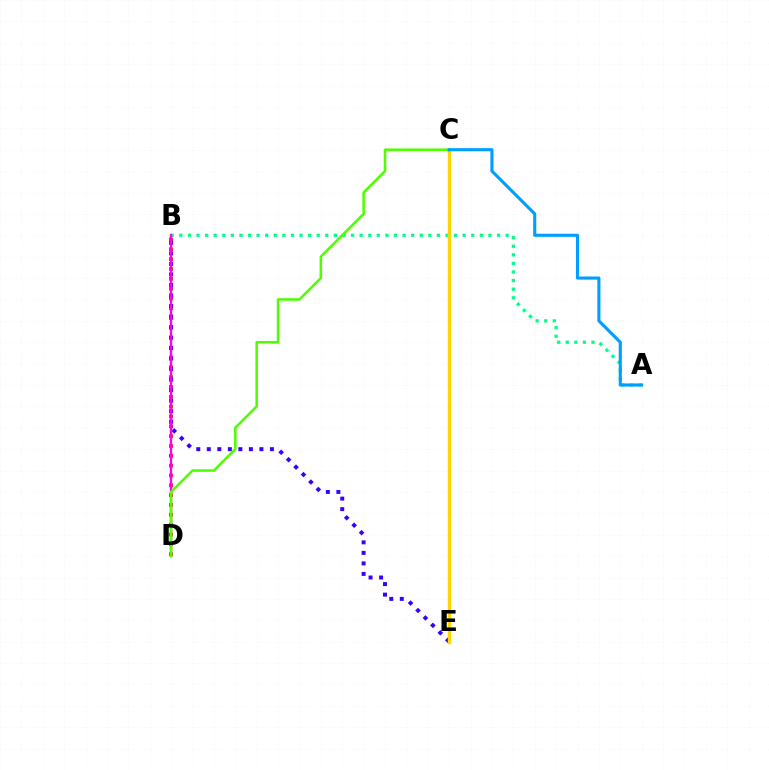{('B', 'D'): [{'color': '#ff0000', 'line_style': 'dotted', 'thickness': 2.67}, {'color': '#ff00ed', 'line_style': 'solid', 'thickness': 1.68}], ('B', 'E'): [{'color': '#3700ff', 'line_style': 'dotted', 'thickness': 2.86}], ('A', 'B'): [{'color': '#00ff86', 'line_style': 'dotted', 'thickness': 2.33}], ('C', 'E'): [{'color': '#ffd500', 'line_style': 'solid', 'thickness': 2.46}], ('C', 'D'): [{'color': '#4fff00', 'line_style': 'solid', 'thickness': 1.83}], ('A', 'C'): [{'color': '#009eff', 'line_style': 'solid', 'thickness': 2.24}]}